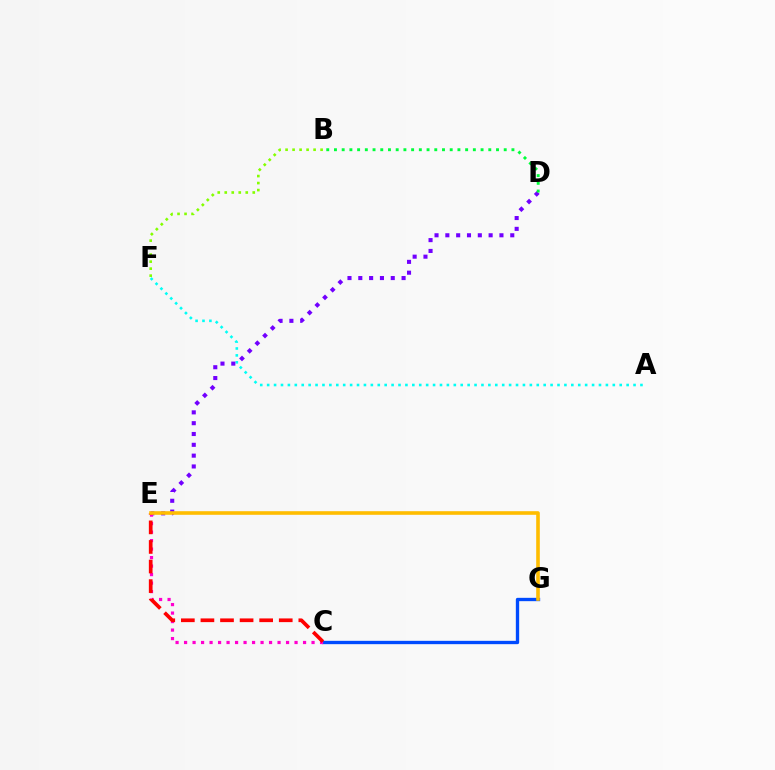{('A', 'F'): [{'color': '#00fff6', 'line_style': 'dotted', 'thickness': 1.88}], ('C', 'G'): [{'color': '#004bff', 'line_style': 'solid', 'thickness': 2.4}], ('D', 'E'): [{'color': '#7200ff', 'line_style': 'dotted', 'thickness': 2.94}], ('C', 'E'): [{'color': '#ff00cf', 'line_style': 'dotted', 'thickness': 2.31}, {'color': '#ff0000', 'line_style': 'dashed', 'thickness': 2.66}], ('B', 'D'): [{'color': '#00ff39', 'line_style': 'dotted', 'thickness': 2.1}], ('E', 'G'): [{'color': '#ffbd00', 'line_style': 'solid', 'thickness': 2.59}], ('B', 'F'): [{'color': '#84ff00', 'line_style': 'dotted', 'thickness': 1.9}]}